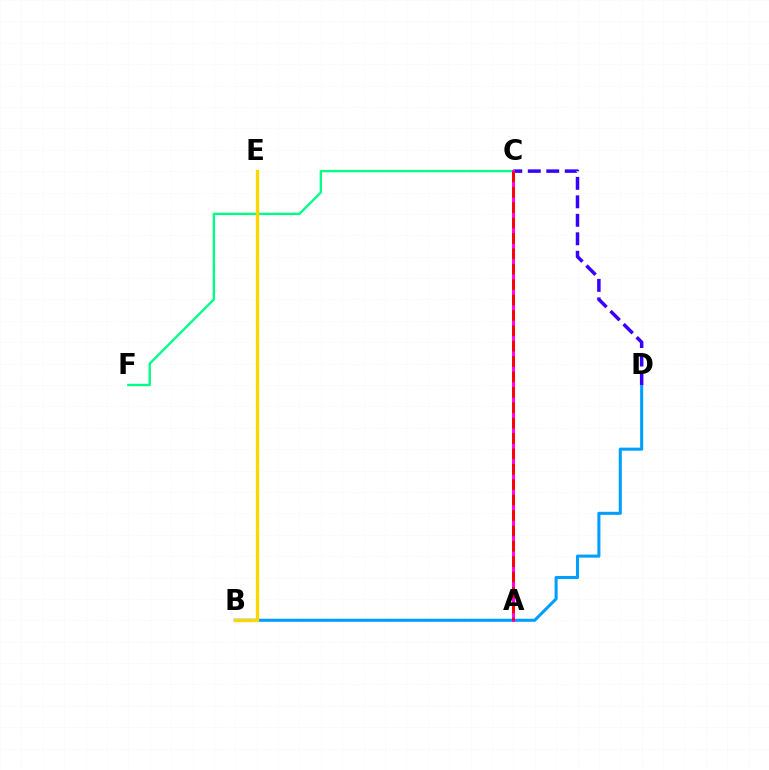{('B', 'D'): [{'color': '#009eff', 'line_style': 'solid', 'thickness': 2.2}], ('C', 'F'): [{'color': '#00ff86', 'line_style': 'solid', 'thickness': 1.71}], ('B', 'E'): [{'color': '#4fff00', 'line_style': 'dashed', 'thickness': 2.16}, {'color': '#ffd500', 'line_style': 'solid', 'thickness': 2.4}], ('C', 'D'): [{'color': '#3700ff', 'line_style': 'dashed', 'thickness': 2.51}], ('A', 'C'): [{'color': '#ff00ed', 'line_style': 'solid', 'thickness': 2.11}, {'color': '#ff0000', 'line_style': 'dashed', 'thickness': 2.09}]}